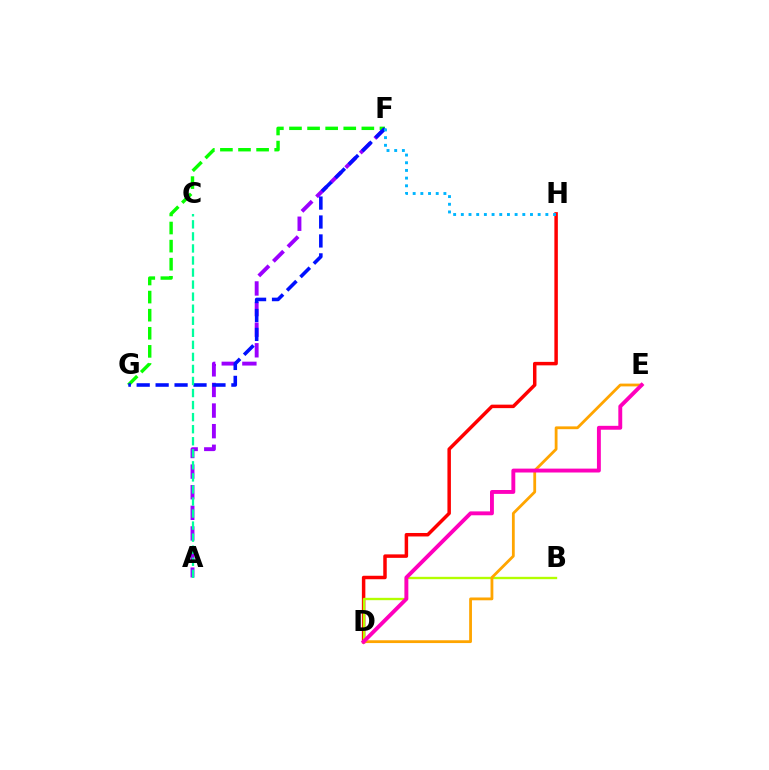{('D', 'H'): [{'color': '#ff0000', 'line_style': 'solid', 'thickness': 2.51}], ('B', 'D'): [{'color': '#b3ff00', 'line_style': 'solid', 'thickness': 1.69}], ('A', 'F'): [{'color': '#9b00ff', 'line_style': 'dashed', 'thickness': 2.8}], ('F', 'G'): [{'color': '#08ff00', 'line_style': 'dashed', 'thickness': 2.46}, {'color': '#0010ff', 'line_style': 'dashed', 'thickness': 2.57}], ('D', 'E'): [{'color': '#ffa500', 'line_style': 'solid', 'thickness': 2.02}, {'color': '#ff00bd', 'line_style': 'solid', 'thickness': 2.8}], ('A', 'C'): [{'color': '#00ff9d', 'line_style': 'dashed', 'thickness': 1.64}], ('F', 'H'): [{'color': '#00b5ff', 'line_style': 'dotted', 'thickness': 2.09}]}